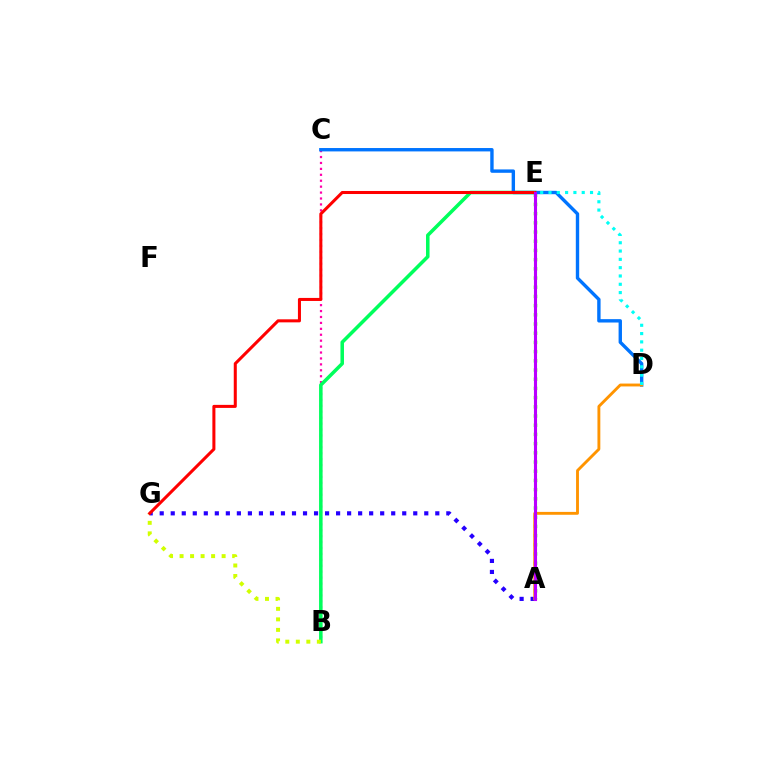{('A', 'E'): [{'color': '#3dff00', 'line_style': 'dotted', 'thickness': 2.5}, {'color': '#b900ff', 'line_style': 'solid', 'thickness': 2.23}], ('B', 'C'): [{'color': '#ff00ac', 'line_style': 'dotted', 'thickness': 1.61}], ('B', 'E'): [{'color': '#00ff5c', 'line_style': 'solid', 'thickness': 2.54}], ('B', 'G'): [{'color': '#d1ff00', 'line_style': 'dotted', 'thickness': 2.86}], ('C', 'D'): [{'color': '#0074ff', 'line_style': 'solid', 'thickness': 2.43}], ('A', 'G'): [{'color': '#2500ff', 'line_style': 'dotted', 'thickness': 3.0}], ('A', 'D'): [{'color': '#ff9400', 'line_style': 'solid', 'thickness': 2.07}], ('E', 'G'): [{'color': '#ff0000', 'line_style': 'solid', 'thickness': 2.19}], ('D', 'E'): [{'color': '#00fff6', 'line_style': 'dotted', 'thickness': 2.26}]}